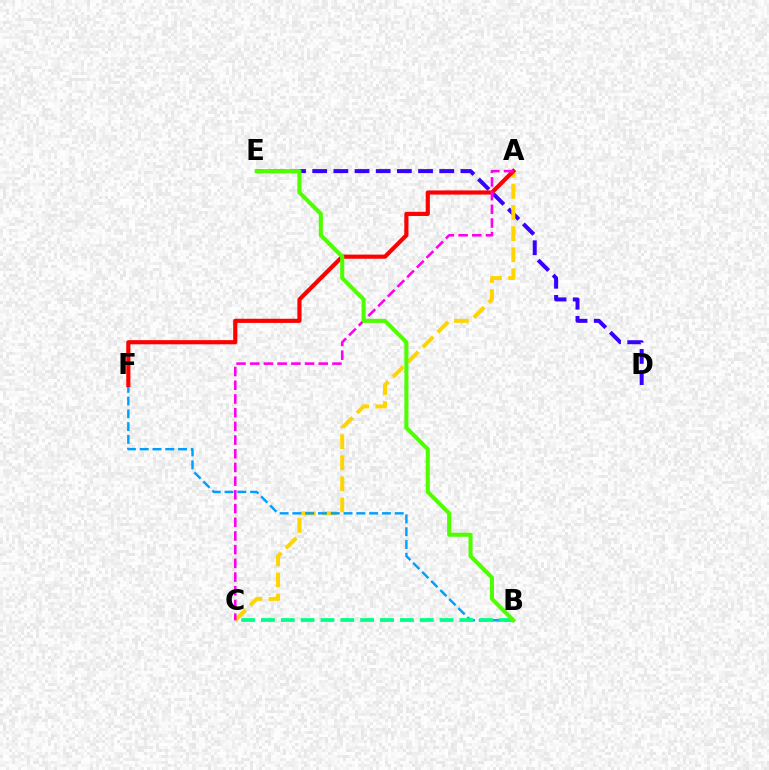{('D', 'E'): [{'color': '#3700ff', 'line_style': 'dashed', 'thickness': 2.88}], ('A', 'C'): [{'color': '#ffd500', 'line_style': 'dashed', 'thickness': 2.87}, {'color': '#ff00ed', 'line_style': 'dashed', 'thickness': 1.86}], ('B', 'F'): [{'color': '#009eff', 'line_style': 'dashed', 'thickness': 1.74}], ('B', 'C'): [{'color': '#00ff86', 'line_style': 'dashed', 'thickness': 2.7}], ('A', 'F'): [{'color': '#ff0000', 'line_style': 'solid', 'thickness': 2.99}], ('B', 'E'): [{'color': '#4fff00', 'line_style': 'solid', 'thickness': 2.94}]}